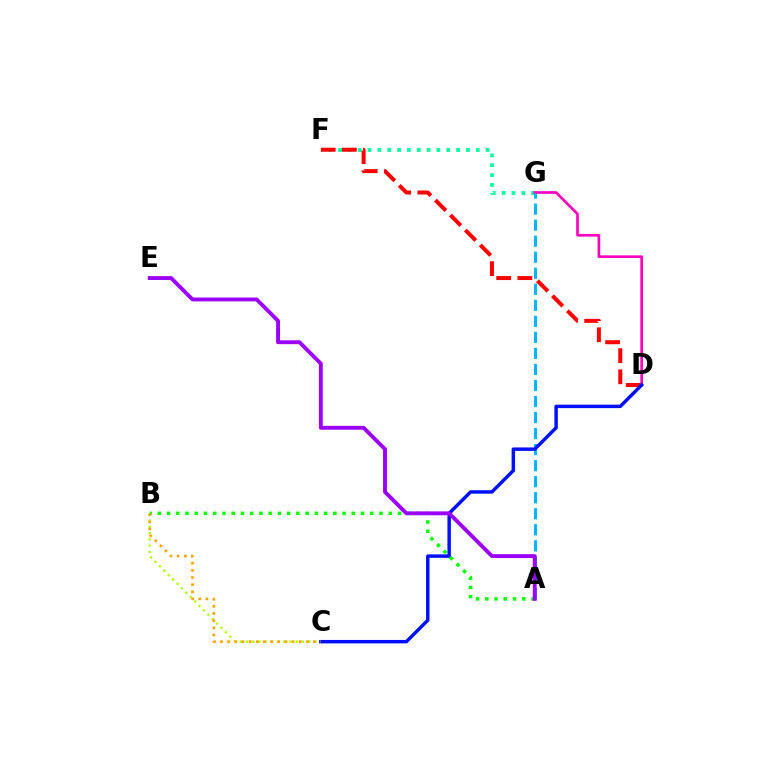{('F', 'G'): [{'color': '#00ff9d', 'line_style': 'dotted', 'thickness': 2.67}], ('D', 'G'): [{'color': '#ff00bd', 'line_style': 'solid', 'thickness': 1.92}], ('A', 'G'): [{'color': '#00b5ff', 'line_style': 'dashed', 'thickness': 2.18}], ('D', 'F'): [{'color': '#ff0000', 'line_style': 'dashed', 'thickness': 2.87}], ('B', 'C'): [{'color': '#b3ff00', 'line_style': 'dotted', 'thickness': 1.69}, {'color': '#ffa500', 'line_style': 'dotted', 'thickness': 1.95}], ('C', 'D'): [{'color': '#0010ff', 'line_style': 'solid', 'thickness': 2.49}], ('A', 'B'): [{'color': '#08ff00', 'line_style': 'dotted', 'thickness': 2.51}], ('A', 'E'): [{'color': '#9b00ff', 'line_style': 'solid', 'thickness': 2.8}]}